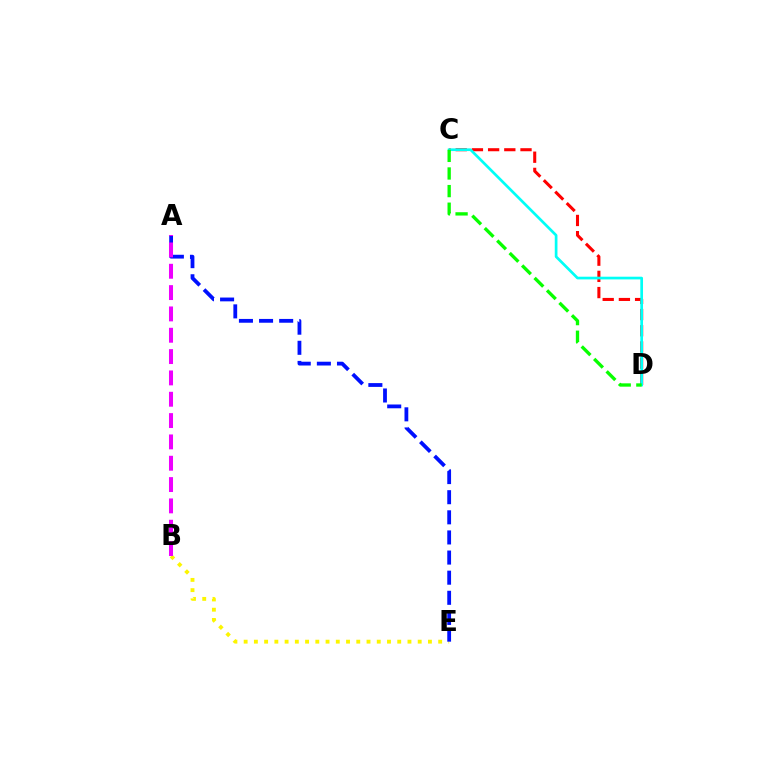{('B', 'E'): [{'color': '#fcf500', 'line_style': 'dotted', 'thickness': 2.78}], ('A', 'E'): [{'color': '#0010ff', 'line_style': 'dashed', 'thickness': 2.73}], ('C', 'D'): [{'color': '#ff0000', 'line_style': 'dashed', 'thickness': 2.2}, {'color': '#00fff6', 'line_style': 'solid', 'thickness': 1.94}, {'color': '#08ff00', 'line_style': 'dashed', 'thickness': 2.39}], ('A', 'B'): [{'color': '#ee00ff', 'line_style': 'dashed', 'thickness': 2.9}]}